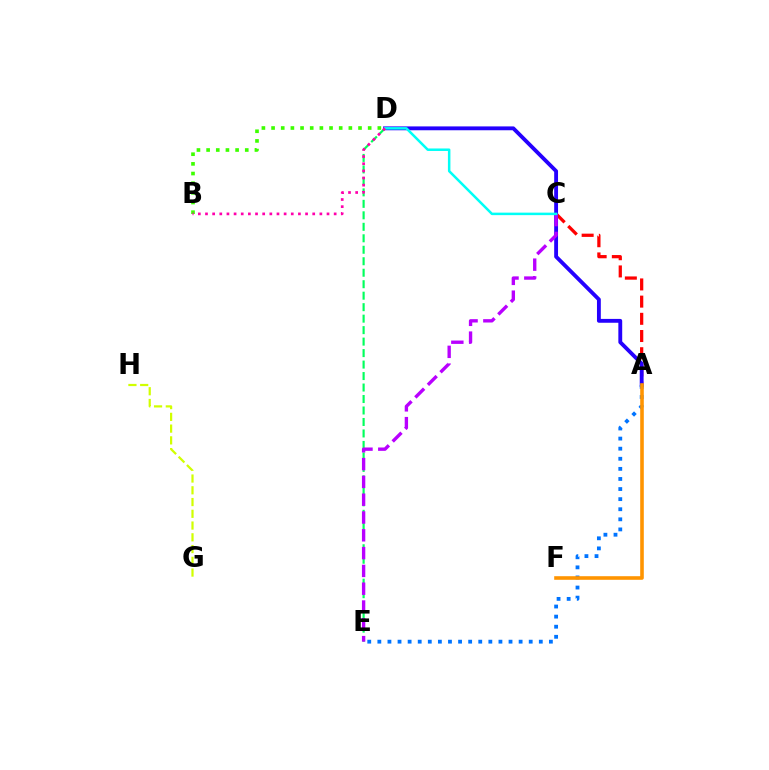{('B', 'D'): [{'color': '#3dff00', 'line_style': 'dotted', 'thickness': 2.62}, {'color': '#ff00ac', 'line_style': 'dotted', 'thickness': 1.94}], ('D', 'E'): [{'color': '#00ff5c', 'line_style': 'dashed', 'thickness': 1.56}], ('A', 'C'): [{'color': '#ff0000', 'line_style': 'dashed', 'thickness': 2.34}], ('A', 'D'): [{'color': '#2500ff', 'line_style': 'solid', 'thickness': 2.77}], ('G', 'H'): [{'color': '#d1ff00', 'line_style': 'dashed', 'thickness': 1.6}], ('C', 'E'): [{'color': '#b900ff', 'line_style': 'dashed', 'thickness': 2.42}], ('C', 'D'): [{'color': '#00fff6', 'line_style': 'solid', 'thickness': 1.8}], ('A', 'E'): [{'color': '#0074ff', 'line_style': 'dotted', 'thickness': 2.74}], ('A', 'F'): [{'color': '#ff9400', 'line_style': 'solid', 'thickness': 2.59}]}